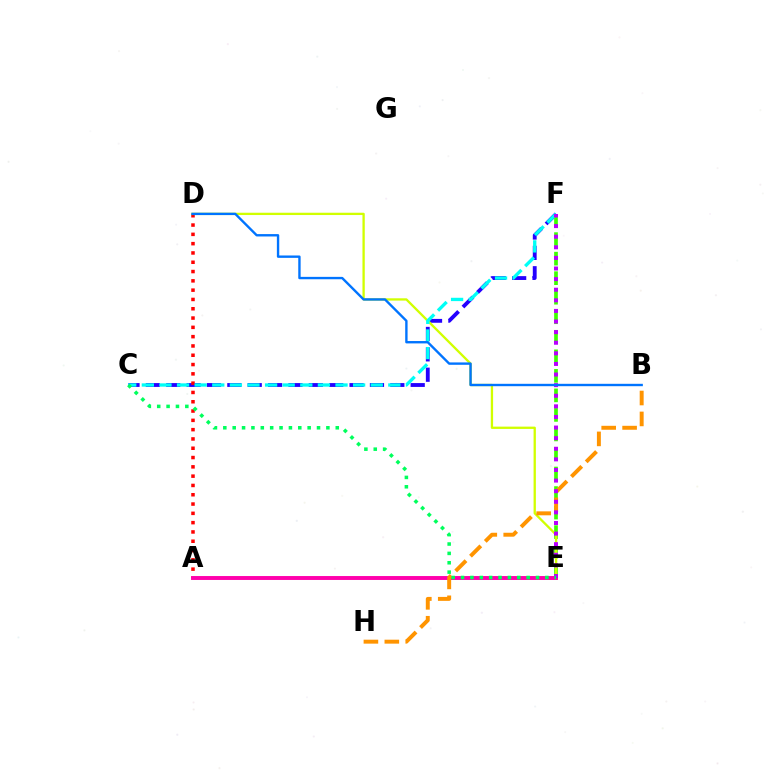{('C', 'F'): [{'color': '#2500ff', 'line_style': 'dashed', 'thickness': 2.77}, {'color': '#00fff6', 'line_style': 'dashed', 'thickness': 2.39}], ('E', 'F'): [{'color': '#3dff00', 'line_style': 'dashed', 'thickness': 2.65}, {'color': '#b900ff', 'line_style': 'dotted', 'thickness': 2.88}], ('A', 'D'): [{'color': '#ff0000', 'line_style': 'dotted', 'thickness': 2.53}], ('D', 'E'): [{'color': '#d1ff00', 'line_style': 'solid', 'thickness': 1.66}], ('A', 'E'): [{'color': '#ff00ac', 'line_style': 'solid', 'thickness': 2.82}], ('B', 'H'): [{'color': '#ff9400', 'line_style': 'dashed', 'thickness': 2.84}], ('B', 'D'): [{'color': '#0074ff', 'line_style': 'solid', 'thickness': 1.71}], ('C', 'E'): [{'color': '#00ff5c', 'line_style': 'dotted', 'thickness': 2.55}]}